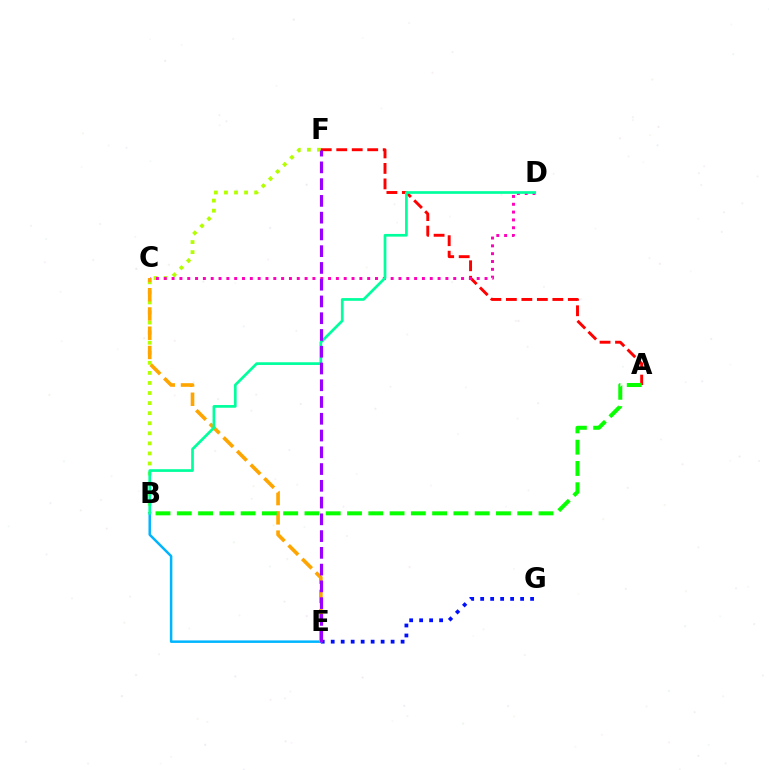{('B', 'F'): [{'color': '#b3ff00', 'line_style': 'dotted', 'thickness': 2.74}], ('A', 'F'): [{'color': '#ff0000', 'line_style': 'dashed', 'thickness': 2.1}], ('E', 'G'): [{'color': '#0010ff', 'line_style': 'dotted', 'thickness': 2.71}], ('C', 'D'): [{'color': '#ff00bd', 'line_style': 'dotted', 'thickness': 2.13}], ('B', 'E'): [{'color': '#00b5ff', 'line_style': 'solid', 'thickness': 1.8}], ('C', 'E'): [{'color': '#ffa500', 'line_style': 'dashed', 'thickness': 2.62}], ('B', 'D'): [{'color': '#00ff9d', 'line_style': 'solid', 'thickness': 1.94}], ('A', 'B'): [{'color': '#08ff00', 'line_style': 'dashed', 'thickness': 2.89}], ('E', 'F'): [{'color': '#9b00ff', 'line_style': 'dashed', 'thickness': 2.28}]}